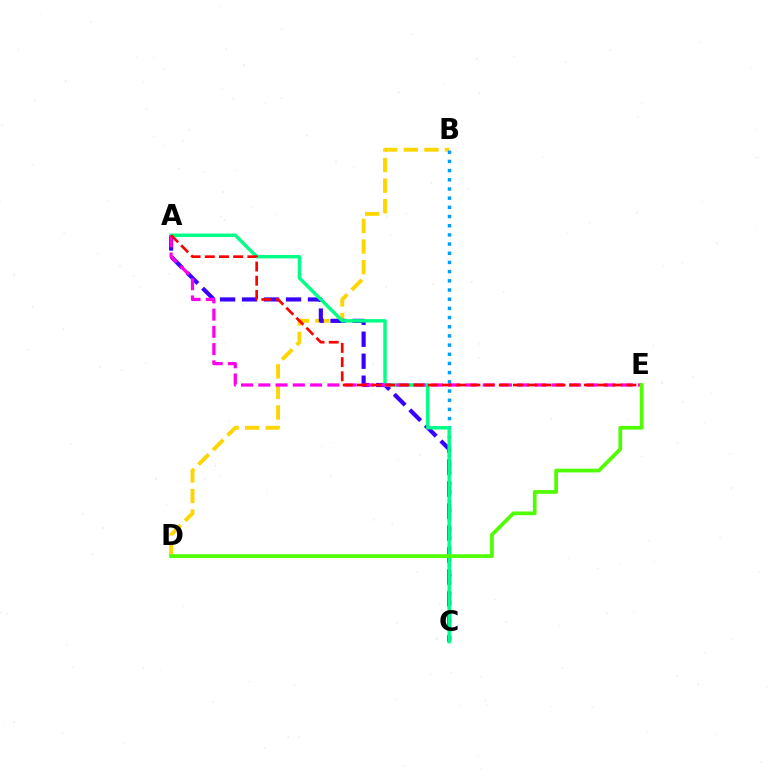{('B', 'D'): [{'color': '#ffd500', 'line_style': 'dashed', 'thickness': 2.8}], ('B', 'C'): [{'color': '#009eff', 'line_style': 'dotted', 'thickness': 2.5}], ('A', 'C'): [{'color': '#3700ff', 'line_style': 'dashed', 'thickness': 2.99}, {'color': '#00ff86', 'line_style': 'solid', 'thickness': 2.48}], ('A', 'E'): [{'color': '#ff00ed', 'line_style': 'dashed', 'thickness': 2.34}, {'color': '#ff0000', 'line_style': 'dashed', 'thickness': 1.93}], ('D', 'E'): [{'color': '#4fff00', 'line_style': 'solid', 'thickness': 2.69}]}